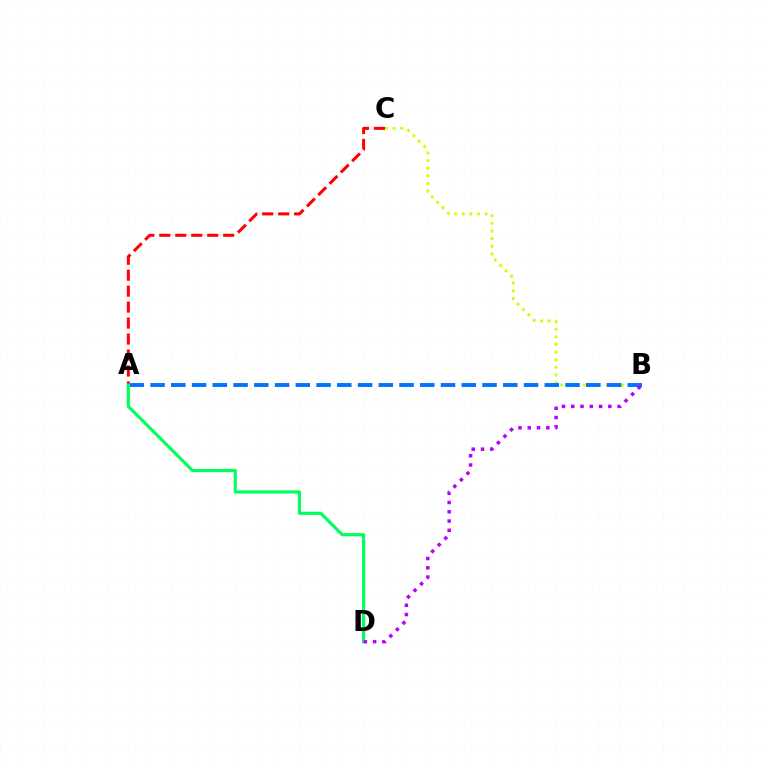{('B', 'C'): [{'color': '#d1ff00', 'line_style': 'dotted', 'thickness': 2.07}], ('A', 'B'): [{'color': '#0074ff', 'line_style': 'dashed', 'thickness': 2.82}], ('A', 'C'): [{'color': '#ff0000', 'line_style': 'dashed', 'thickness': 2.17}], ('A', 'D'): [{'color': '#00ff5c', 'line_style': 'solid', 'thickness': 2.28}], ('B', 'D'): [{'color': '#b900ff', 'line_style': 'dotted', 'thickness': 2.52}]}